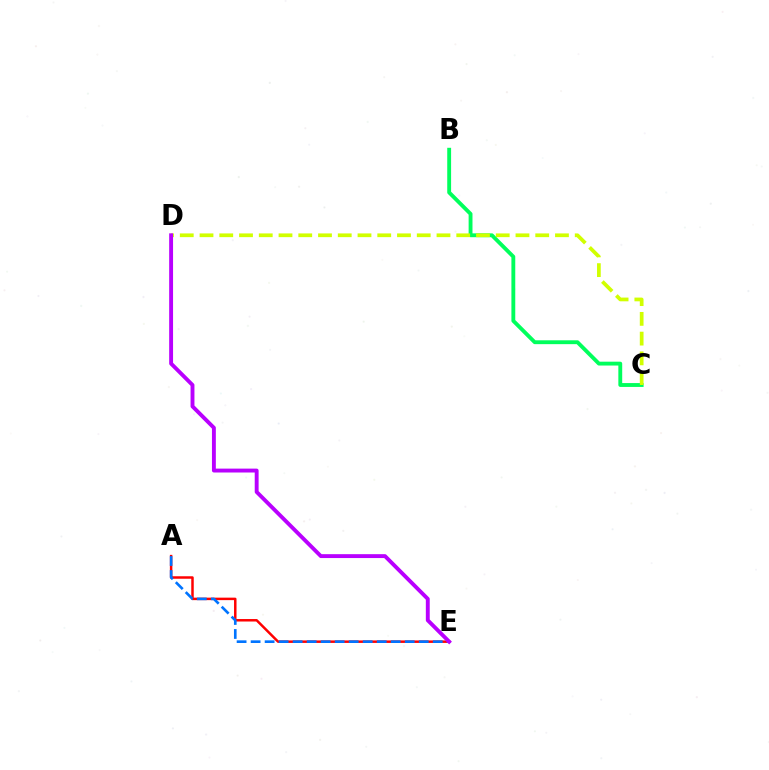{('B', 'C'): [{'color': '#00ff5c', 'line_style': 'solid', 'thickness': 2.78}], ('C', 'D'): [{'color': '#d1ff00', 'line_style': 'dashed', 'thickness': 2.68}], ('A', 'E'): [{'color': '#ff0000', 'line_style': 'solid', 'thickness': 1.79}, {'color': '#0074ff', 'line_style': 'dashed', 'thickness': 1.9}], ('D', 'E'): [{'color': '#b900ff', 'line_style': 'solid', 'thickness': 2.8}]}